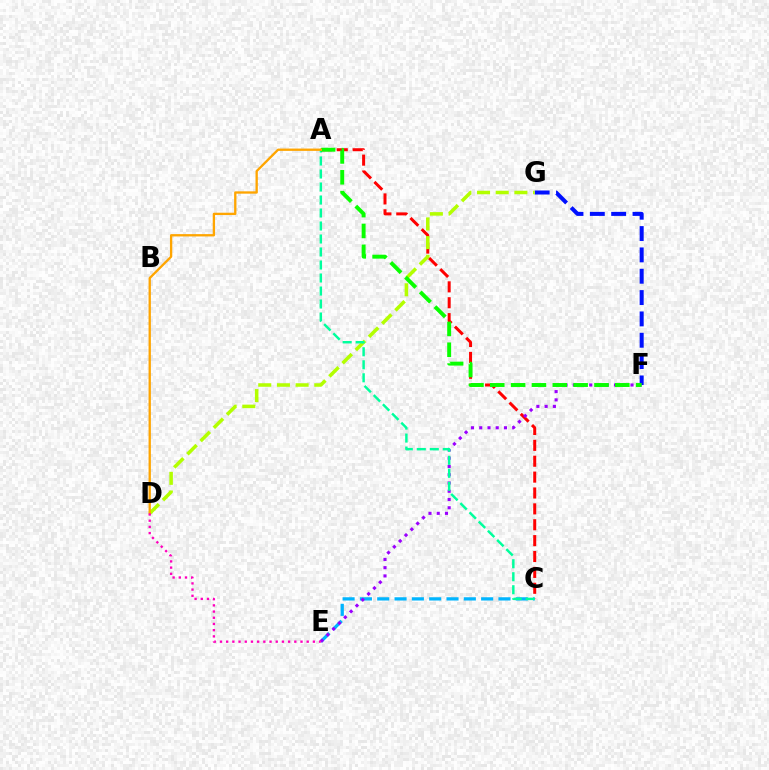{('A', 'C'): [{'color': '#ff0000', 'line_style': 'dashed', 'thickness': 2.16}, {'color': '#00ff9d', 'line_style': 'dashed', 'thickness': 1.77}], ('C', 'E'): [{'color': '#00b5ff', 'line_style': 'dashed', 'thickness': 2.35}], ('F', 'G'): [{'color': '#0010ff', 'line_style': 'dashed', 'thickness': 2.9}], ('D', 'G'): [{'color': '#b3ff00', 'line_style': 'dashed', 'thickness': 2.54}], ('E', 'F'): [{'color': '#9b00ff', 'line_style': 'dotted', 'thickness': 2.24}], ('A', 'F'): [{'color': '#08ff00', 'line_style': 'dashed', 'thickness': 2.83}], ('A', 'D'): [{'color': '#ffa500', 'line_style': 'solid', 'thickness': 1.67}], ('D', 'E'): [{'color': '#ff00bd', 'line_style': 'dotted', 'thickness': 1.68}]}